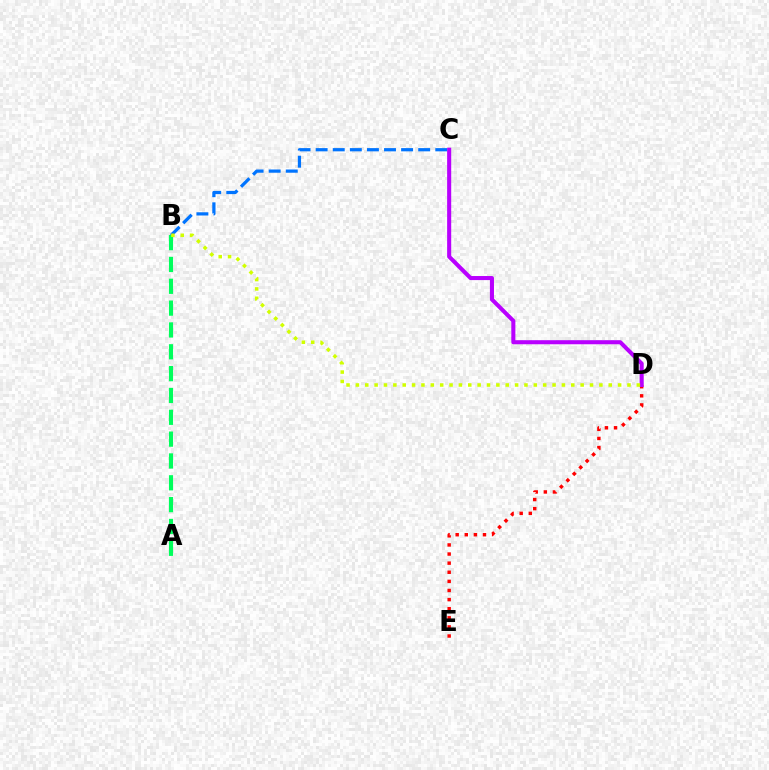{('B', 'C'): [{'color': '#0074ff', 'line_style': 'dashed', 'thickness': 2.32}], ('A', 'B'): [{'color': '#00ff5c', 'line_style': 'dashed', 'thickness': 2.97}], ('D', 'E'): [{'color': '#ff0000', 'line_style': 'dotted', 'thickness': 2.47}], ('C', 'D'): [{'color': '#b900ff', 'line_style': 'solid', 'thickness': 2.93}], ('B', 'D'): [{'color': '#d1ff00', 'line_style': 'dotted', 'thickness': 2.54}]}